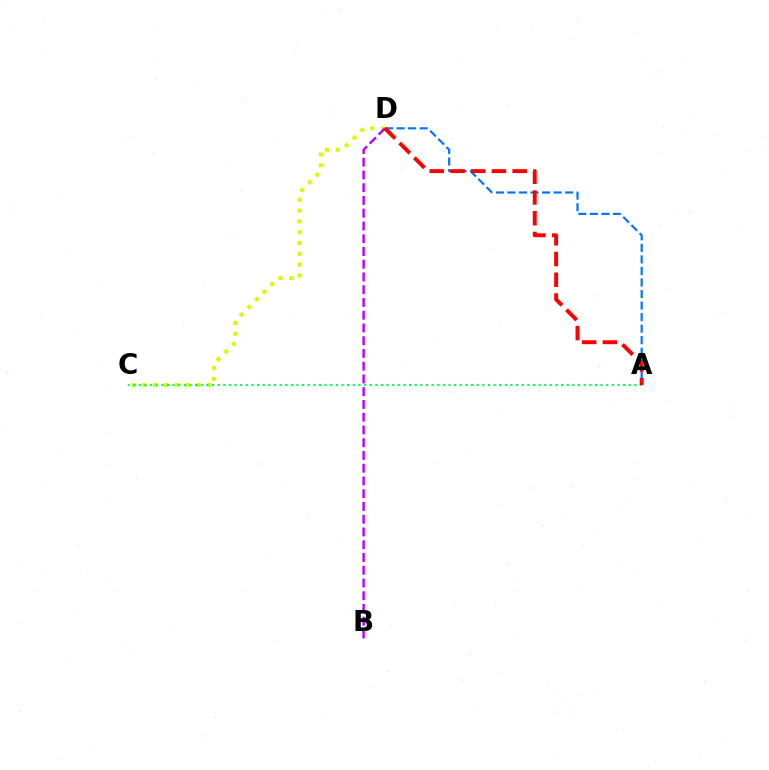{('C', 'D'): [{'color': '#d1ff00', 'line_style': 'dotted', 'thickness': 2.94}], ('B', 'D'): [{'color': '#b900ff', 'line_style': 'dashed', 'thickness': 1.73}], ('A', 'D'): [{'color': '#0074ff', 'line_style': 'dashed', 'thickness': 1.57}, {'color': '#ff0000', 'line_style': 'dashed', 'thickness': 2.82}], ('A', 'C'): [{'color': '#00ff5c', 'line_style': 'dotted', 'thickness': 1.53}]}